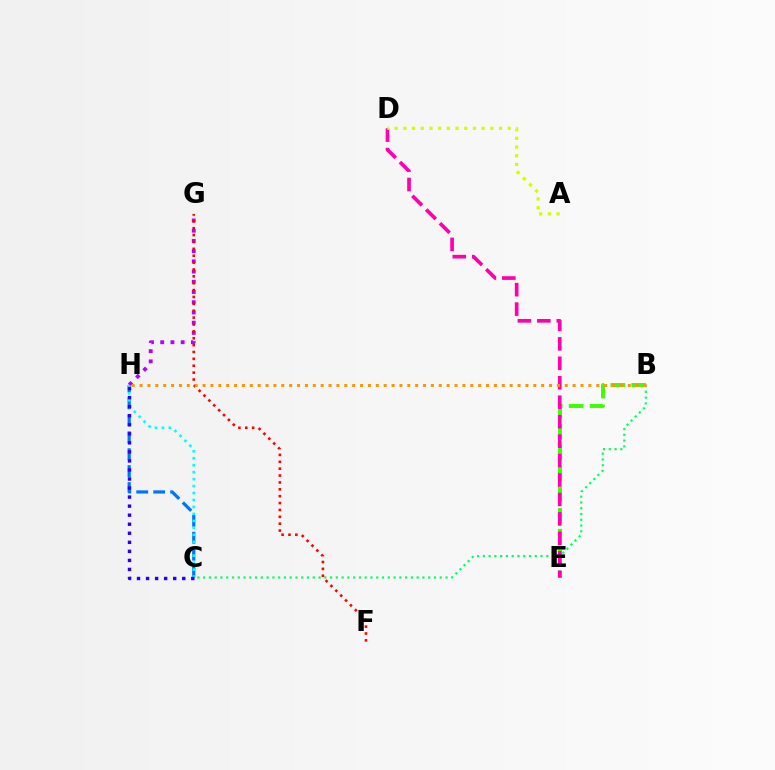{('B', 'E'): [{'color': '#3dff00', 'line_style': 'dashed', 'thickness': 2.84}], ('D', 'E'): [{'color': '#ff00ac', 'line_style': 'dashed', 'thickness': 2.64}], ('C', 'H'): [{'color': '#0074ff', 'line_style': 'dashed', 'thickness': 2.3}, {'color': '#00fff6', 'line_style': 'dotted', 'thickness': 1.89}, {'color': '#2500ff', 'line_style': 'dotted', 'thickness': 2.46}], ('G', 'H'): [{'color': '#b900ff', 'line_style': 'dotted', 'thickness': 2.78}], ('B', 'C'): [{'color': '#00ff5c', 'line_style': 'dotted', 'thickness': 1.57}], ('F', 'G'): [{'color': '#ff0000', 'line_style': 'dotted', 'thickness': 1.87}], ('B', 'H'): [{'color': '#ff9400', 'line_style': 'dotted', 'thickness': 2.14}], ('A', 'D'): [{'color': '#d1ff00', 'line_style': 'dotted', 'thickness': 2.36}]}